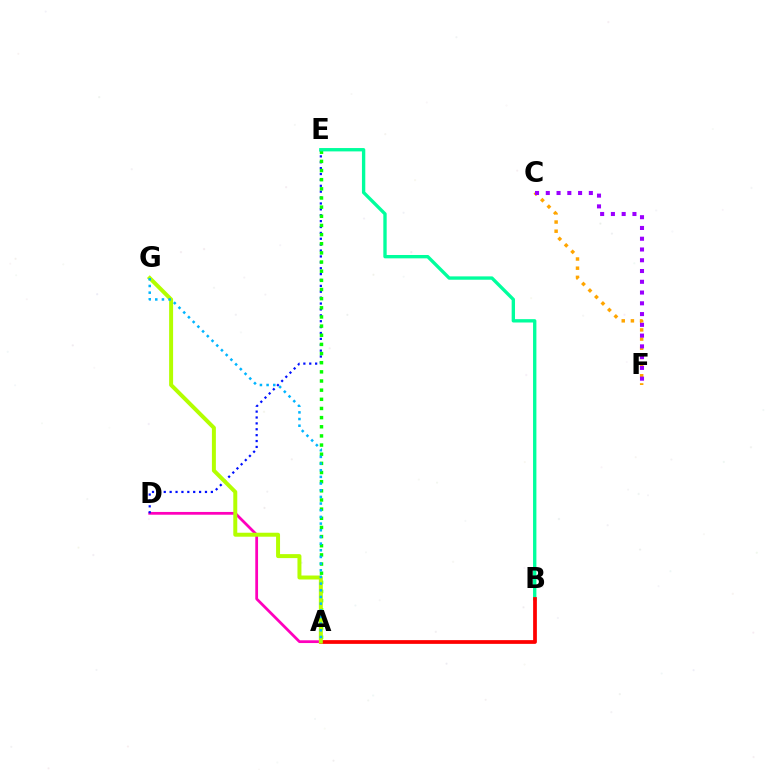{('A', 'D'): [{'color': '#ff00bd', 'line_style': 'solid', 'thickness': 1.99}], ('D', 'E'): [{'color': '#0010ff', 'line_style': 'dotted', 'thickness': 1.6}], ('C', 'F'): [{'color': '#ffa500', 'line_style': 'dotted', 'thickness': 2.49}, {'color': '#9b00ff', 'line_style': 'dotted', 'thickness': 2.92}], ('A', 'E'): [{'color': '#08ff00', 'line_style': 'dotted', 'thickness': 2.49}], ('B', 'E'): [{'color': '#00ff9d', 'line_style': 'solid', 'thickness': 2.41}], ('A', 'B'): [{'color': '#ff0000', 'line_style': 'solid', 'thickness': 2.7}], ('A', 'G'): [{'color': '#b3ff00', 'line_style': 'solid', 'thickness': 2.86}, {'color': '#00b5ff', 'line_style': 'dotted', 'thickness': 1.81}]}